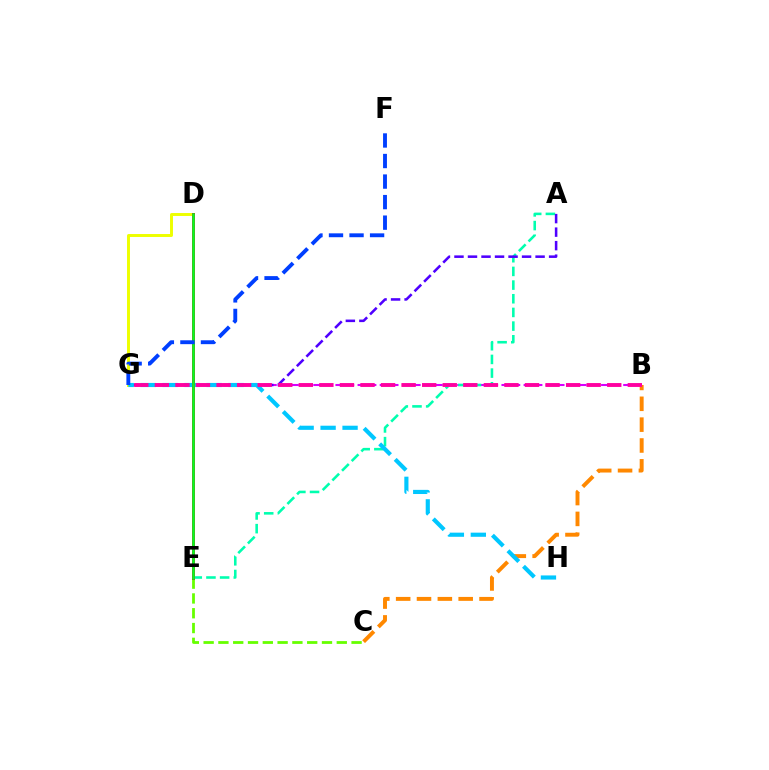{('B', 'G'): [{'color': '#d600ff', 'line_style': 'dashed', 'thickness': 1.5}, {'color': '#ff00a0', 'line_style': 'dashed', 'thickness': 2.79}], ('B', 'C'): [{'color': '#ff8800', 'line_style': 'dashed', 'thickness': 2.83}], ('D', 'G'): [{'color': '#eeff00', 'line_style': 'solid', 'thickness': 2.12}], ('A', 'E'): [{'color': '#00ffaf', 'line_style': 'dashed', 'thickness': 1.86}], ('A', 'G'): [{'color': '#4f00ff', 'line_style': 'dashed', 'thickness': 1.84}], ('G', 'H'): [{'color': '#00c7ff', 'line_style': 'dashed', 'thickness': 2.98}], ('C', 'E'): [{'color': '#66ff00', 'line_style': 'dashed', 'thickness': 2.01}], ('D', 'E'): [{'color': '#ff0000', 'line_style': 'solid', 'thickness': 2.14}, {'color': '#00ff27', 'line_style': 'solid', 'thickness': 1.83}], ('F', 'G'): [{'color': '#003fff', 'line_style': 'dashed', 'thickness': 2.79}]}